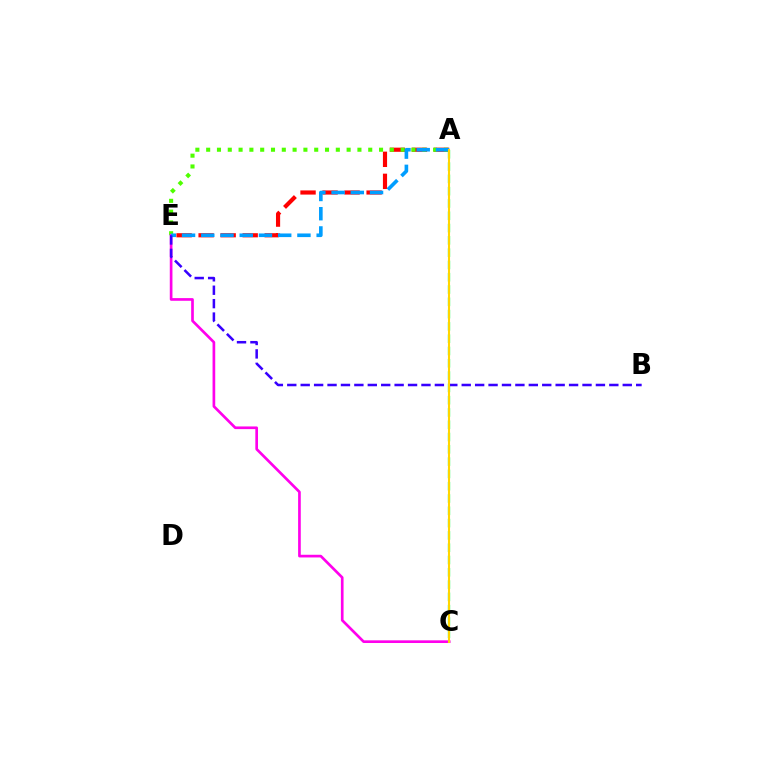{('A', 'E'): [{'color': '#ff0000', 'line_style': 'dashed', 'thickness': 2.99}, {'color': '#4fff00', 'line_style': 'dotted', 'thickness': 2.94}, {'color': '#009eff', 'line_style': 'dashed', 'thickness': 2.61}], ('C', 'E'): [{'color': '#ff00ed', 'line_style': 'solid', 'thickness': 1.92}], ('A', 'C'): [{'color': '#00ff86', 'line_style': 'dashed', 'thickness': 1.67}, {'color': '#ffd500', 'line_style': 'solid', 'thickness': 1.5}], ('B', 'E'): [{'color': '#3700ff', 'line_style': 'dashed', 'thickness': 1.82}]}